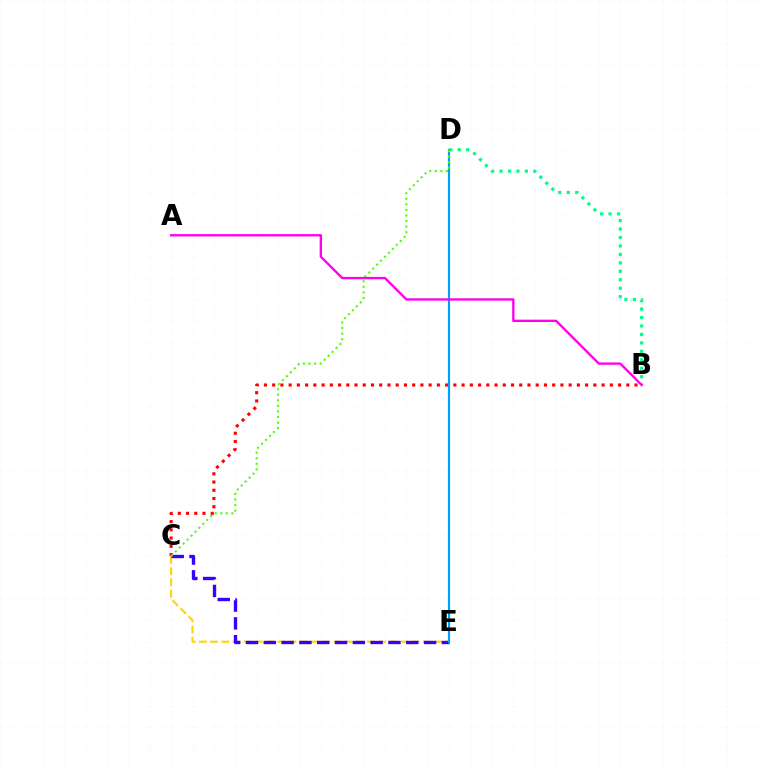{('B', 'C'): [{'color': '#ff0000', 'line_style': 'dotted', 'thickness': 2.24}], ('C', 'E'): [{'color': '#ffd500', 'line_style': 'dashed', 'thickness': 1.52}, {'color': '#3700ff', 'line_style': 'dashed', 'thickness': 2.42}], ('D', 'E'): [{'color': '#009eff', 'line_style': 'solid', 'thickness': 1.55}], ('B', 'D'): [{'color': '#00ff86', 'line_style': 'dotted', 'thickness': 2.3}], ('C', 'D'): [{'color': '#4fff00', 'line_style': 'dotted', 'thickness': 1.51}], ('A', 'B'): [{'color': '#ff00ed', 'line_style': 'solid', 'thickness': 1.69}]}